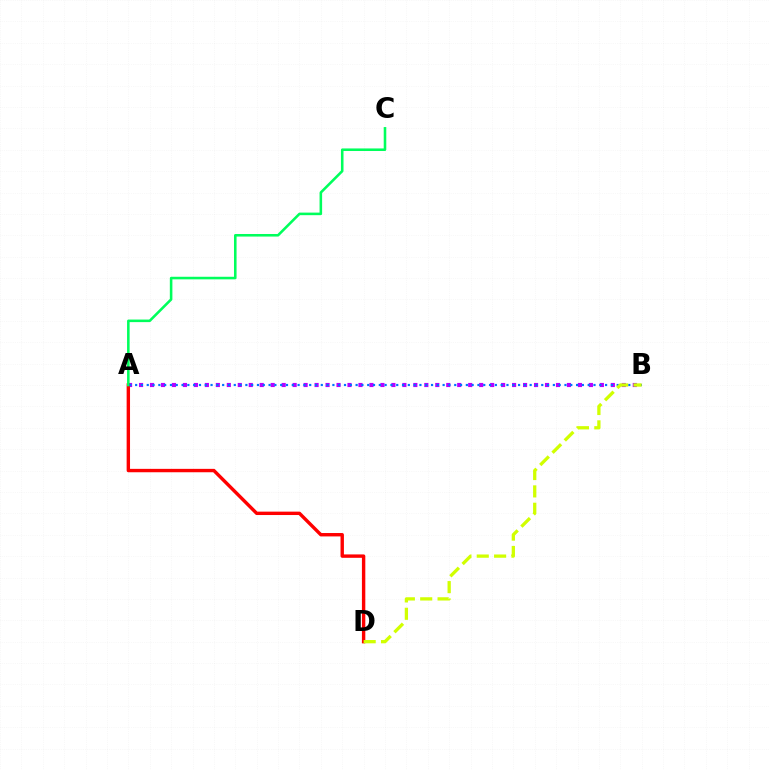{('A', 'B'): [{'color': '#b900ff', 'line_style': 'dotted', 'thickness': 2.98}, {'color': '#0074ff', 'line_style': 'dotted', 'thickness': 1.58}], ('A', 'D'): [{'color': '#ff0000', 'line_style': 'solid', 'thickness': 2.44}], ('A', 'C'): [{'color': '#00ff5c', 'line_style': 'solid', 'thickness': 1.85}], ('B', 'D'): [{'color': '#d1ff00', 'line_style': 'dashed', 'thickness': 2.36}]}